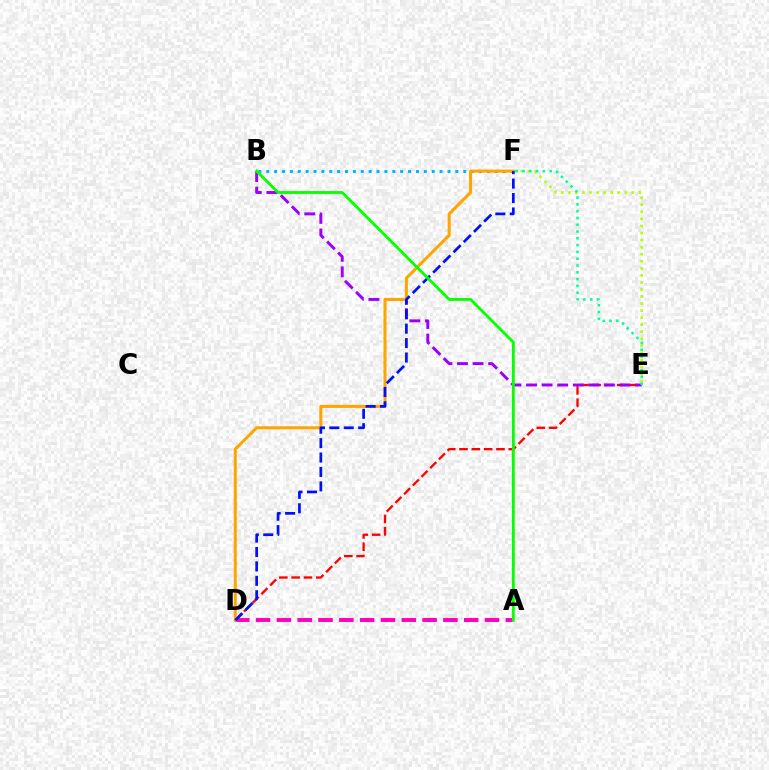{('B', 'F'): [{'color': '#00b5ff', 'line_style': 'dotted', 'thickness': 2.14}], ('A', 'D'): [{'color': '#ff00bd', 'line_style': 'dashed', 'thickness': 2.83}], ('D', 'E'): [{'color': '#ff0000', 'line_style': 'dashed', 'thickness': 1.67}], ('E', 'F'): [{'color': '#b3ff00', 'line_style': 'dotted', 'thickness': 1.92}, {'color': '#00ff9d', 'line_style': 'dotted', 'thickness': 1.85}], ('B', 'E'): [{'color': '#9b00ff', 'line_style': 'dashed', 'thickness': 2.12}], ('D', 'F'): [{'color': '#ffa500', 'line_style': 'solid', 'thickness': 2.19}, {'color': '#0010ff', 'line_style': 'dashed', 'thickness': 1.96}], ('A', 'B'): [{'color': '#08ff00', 'line_style': 'solid', 'thickness': 2.04}]}